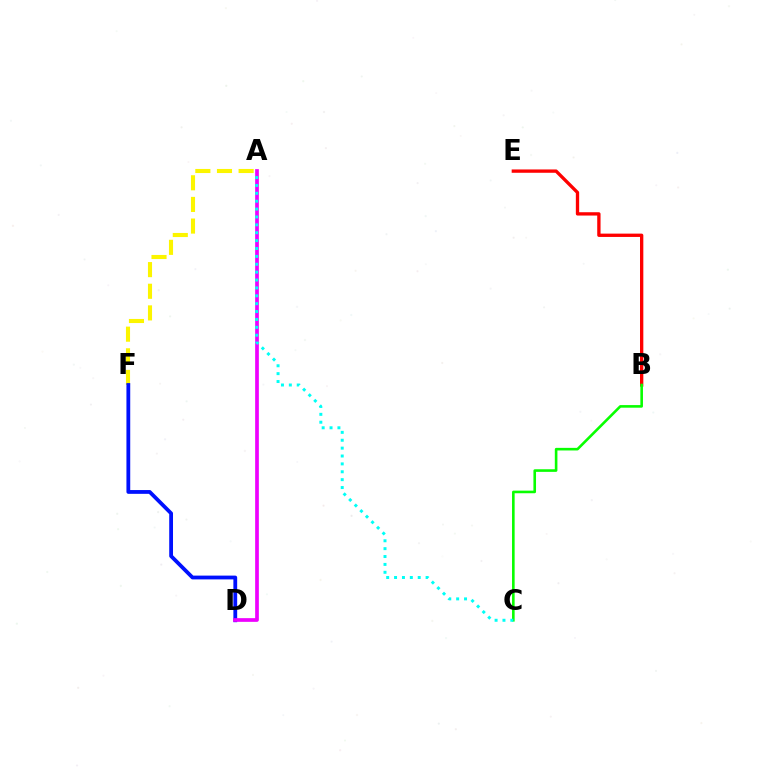{('A', 'F'): [{'color': '#fcf500', 'line_style': 'dashed', 'thickness': 2.94}], ('D', 'F'): [{'color': '#0010ff', 'line_style': 'solid', 'thickness': 2.73}], ('B', 'E'): [{'color': '#ff0000', 'line_style': 'solid', 'thickness': 2.39}], ('A', 'D'): [{'color': '#ee00ff', 'line_style': 'solid', 'thickness': 2.66}], ('B', 'C'): [{'color': '#08ff00', 'line_style': 'solid', 'thickness': 1.88}], ('A', 'C'): [{'color': '#00fff6', 'line_style': 'dotted', 'thickness': 2.14}]}